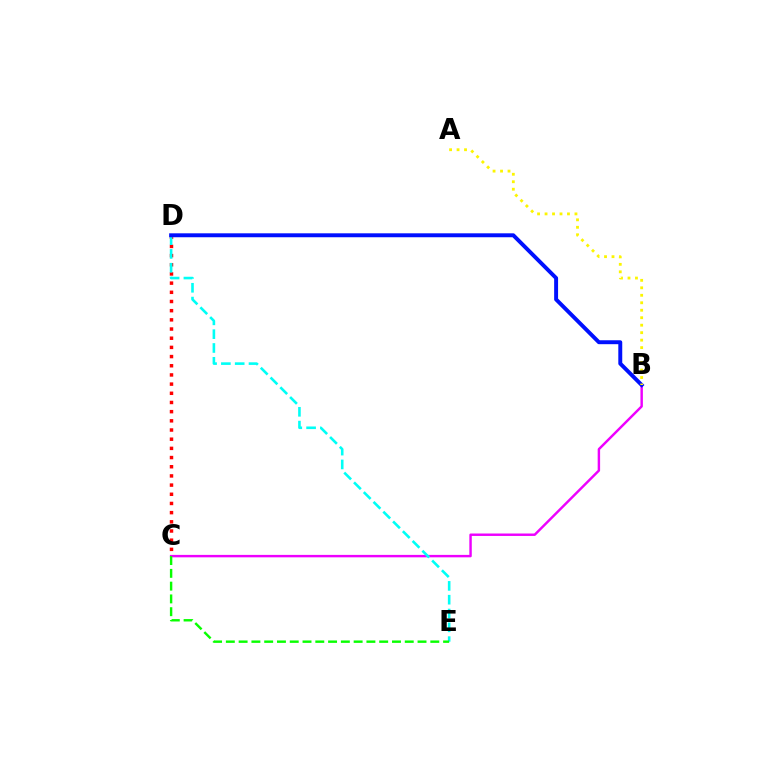{('C', 'D'): [{'color': '#ff0000', 'line_style': 'dotted', 'thickness': 2.49}], ('B', 'C'): [{'color': '#ee00ff', 'line_style': 'solid', 'thickness': 1.76}], ('D', 'E'): [{'color': '#00fff6', 'line_style': 'dashed', 'thickness': 1.88}], ('C', 'E'): [{'color': '#08ff00', 'line_style': 'dashed', 'thickness': 1.74}], ('B', 'D'): [{'color': '#0010ff', 'line_style': 'solid', 'thickness': 2.83}], ('A', 'B'): [{'color': '#fcf500', 'line_style': 'dotted', 'thickness': 2.03}]}